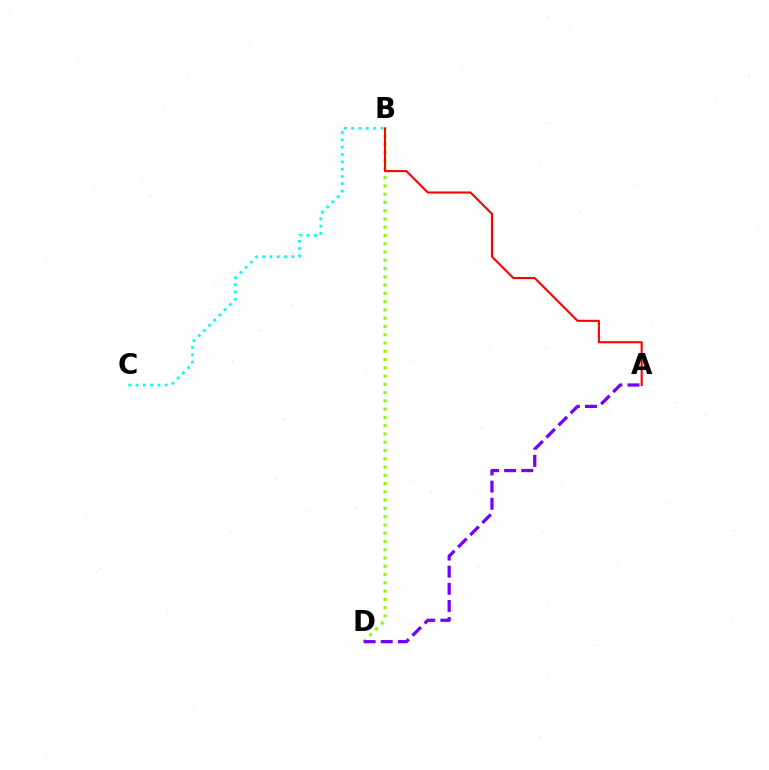{('B', 'D'): [{'color': '#84ff00', 'line_style': 'dotted', 'thickness': 2.25}], ('A', 'D'): [{'color': '#7200ff', 'line_style': 'dashed', 'thickness': 2.33}], ('B', 'C'): [{'color': '#00fff6', 'line_style': 'dotted', 'thickness': 1.99}], ('A', 'B'): [{'color': '#ff0000', 'line_style': 'solid', 'thickness': 1.51}]}